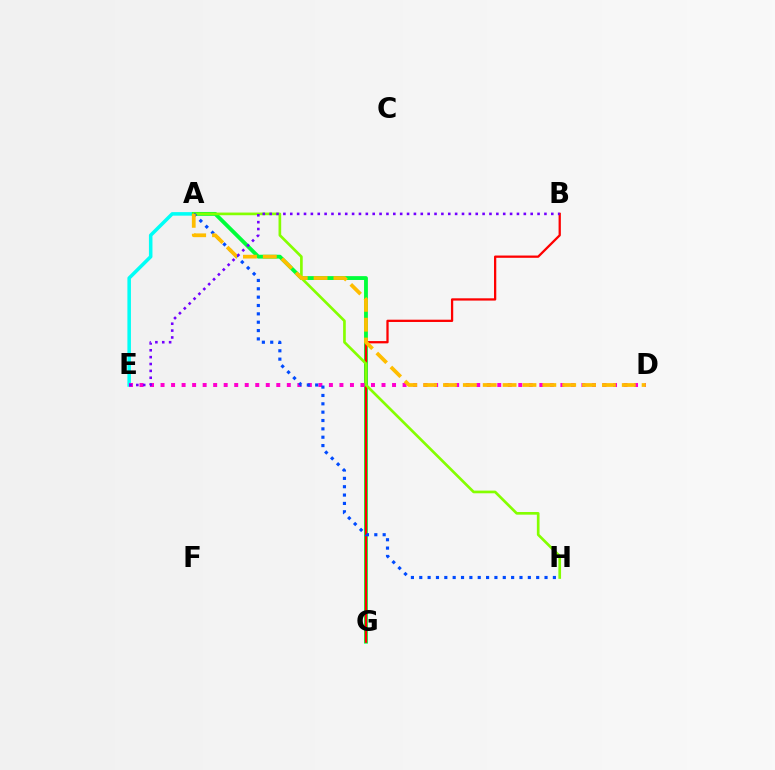{('A', 'E'): [{'color': '#00fff6', 'line_style': 'solid', 'thickness': 2.54}], ('A', 'G'): [{'color': '#00ff39', 'line_style': 'solid', 'thickness': 2.77}], ('B', 'G'): [{'color': '#ff0000', 'line_style': 'solid', 'thickness': 1.64}], ('A', 'H'): [{'color': '#84ff00', 'line_style': 'solid', 'thickness': 1.92}, {'color': '#004bff', 'line_style': 'dotted', 'thickness': 2.27}], ('D', 'E'): [{'color': '#ff00cf', 'line_style': 'dotted', 'thickness': 2.86}], ('A', 'D'): [{'color': '#ffbd00', 'line_style': 'dashed', 'thickness': 2.7}], ('B', 'E'): [{'color': '#7200ff', 'line_style': 'dotted', 'thickness': 1.87}]}